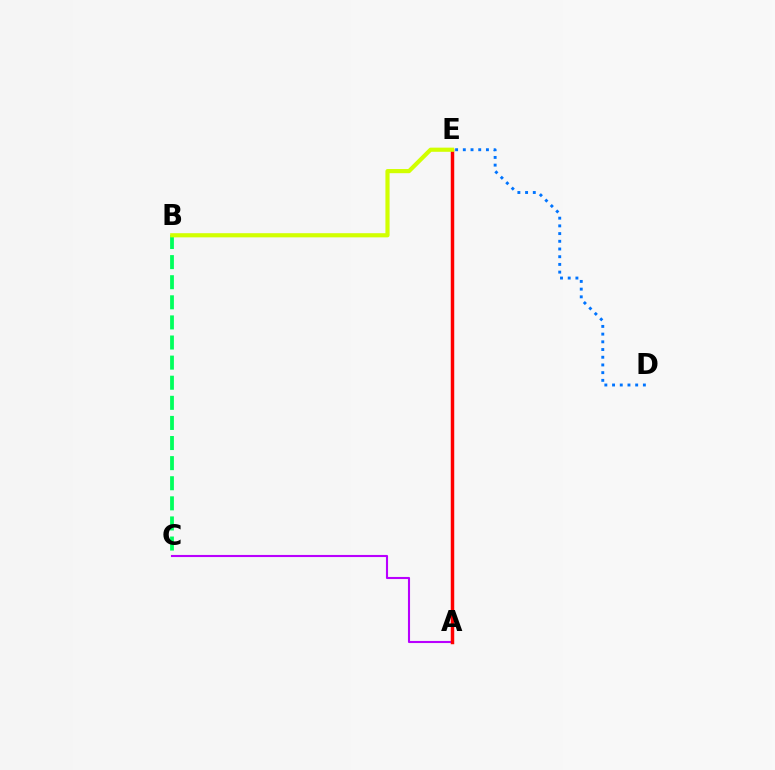{('A', 'C'): [{'color': '#b900ff', 'line_style': 'solid', 'thickness': 1.51}], ('D', 'E'): [{'color': '#0074ff', 'line_style': 'dotted', 'thickness': 2.09}], ('B', 'C'): [{'color': '#00ff5c', 'line_style': 'dashed', 'thickness': 2.73}], ('A', 'E'): [{'color': '#ff0000', 'line_style': 'solid', 'thickness': 2.49}], ('B', 'E'): [{'color': '#d1ff00', 'line_style': 'solid', 'thickness': 2.99}]}